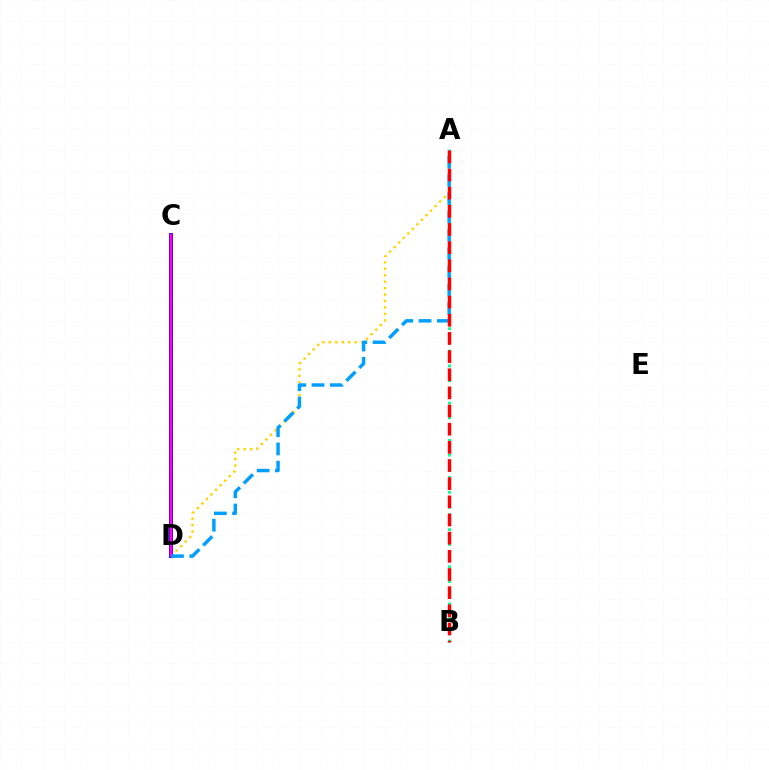{('A', 'B'): [{'color': '#00ff86', 'line_style': 'dotted', 'thickness': 2.02}, {'color': '#ff0000', 'line_style': 'dashed', 'thickness': 2.47}], ('A', 'D'): [{'color': '#ffd500', 'line_style': 'dotted', 'thickness': 1.75}, {'color': '#009eff', 'line_style': 'dashed', 'thickness': 2.48}], ('C', 'D'): [{'color': '#4fff00', 'line_style': 'dashed', 'thickness': 1.97}, {'color': '#3700ff', 'line_style': 'solid', 'thickness': 2.83}, {'color': '#ff00ed', 'line_style': 'solid', 'thickness': 1.67}]}